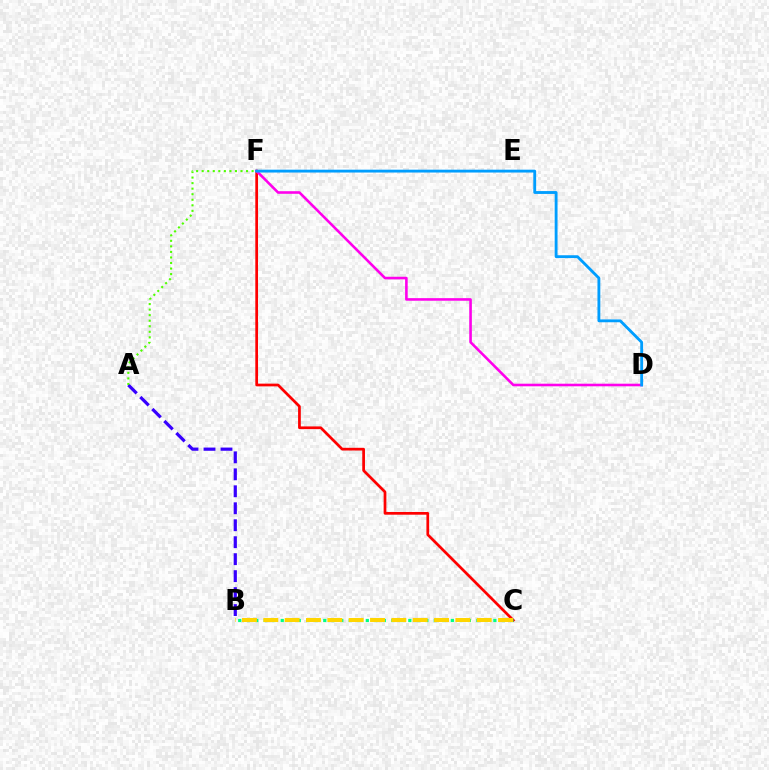{('C', 'F'): [{'color': '#ff0000', 'line_style': 'solid', 'thickness': 1.96}], ('B', 'C'): [{'color': '#00ff86', 'line_style': 'dotted', 'thickness': 2.31}, {'color': '#ffd500', 'line_style': 'dashed', 'thickness': 2.9}], ('D', 'F'): [{'color': '#ff00ed', 'line_style': 'solid', 'thickness': 1.87}, {'color': '#009eff', 'line_style': 'solid', 'thickness': 2.05}], ('A', 'B'): [{'color': '#3700ff', 'line_style': 'dashed', 'thickness': 2.31}], ('A', 'F'): [{'color': '#4fff00', 'line_style': 'dotted', 'thickness': 1.51}]}